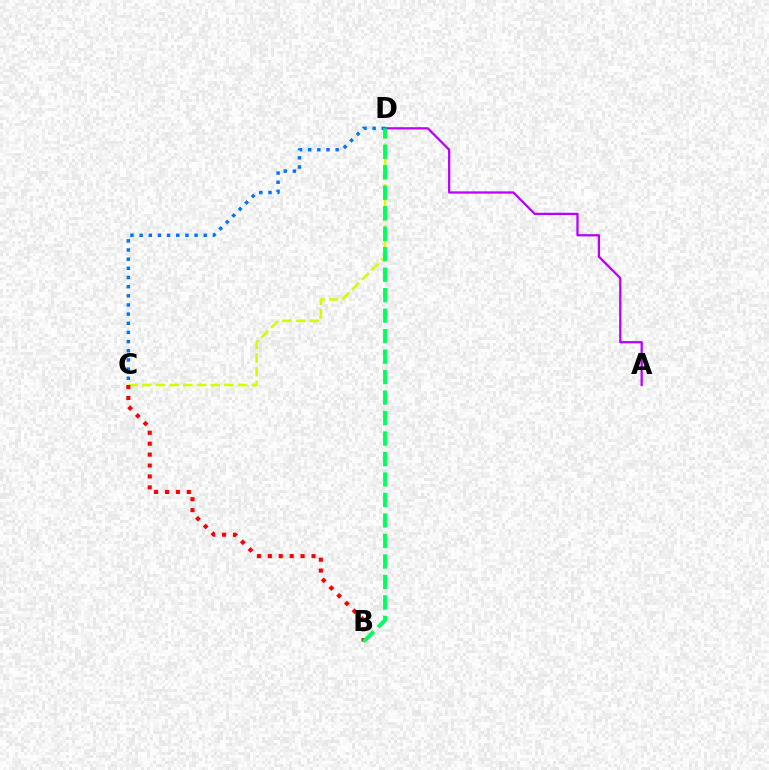{('C', 'D'): [{'color': '#d1ff00', 'line_style': 'dashed', 'thickness': 1.86}, {'color': '#0074ff', 'line_style': 'dotted', 'thickness': 2.49}], ('B', 'C'): [{'color': '#ff0000', 'line_style': 'dotted', 'thickness': 2.97}], ('A', 'D'): [{'color': '#b900ff', 'line_style': 'solid', 'thickness': 1.63}], ('B', 'D'): [{'color': '#00ff5c', 'line_style': 'dashed', 'thickness': 2.78}]}